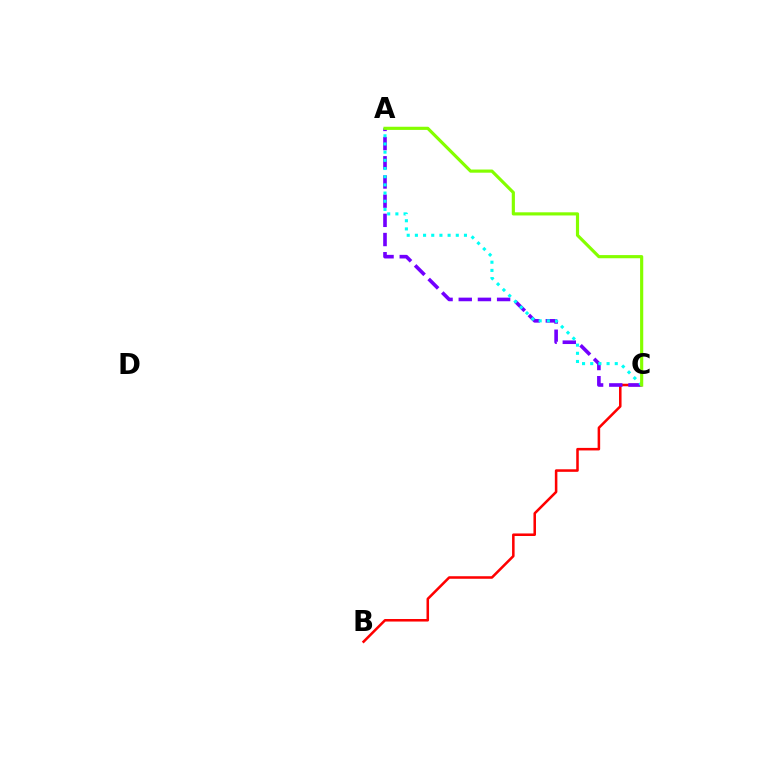{('B', 'C'): [{'color': '#ff0000', 'line_style': 'solid', 'thickness': 1.83}], ('A', 'C'): [{'color': '#7200ff', 'line_style': 'dashed', 'thickness': 2.61}, {'color': '#00fff6', 'line_style': 'dotted', 'thickness': 2.22}, {'color': '#84ff00', 'line_style': 'solid', 'thickness': 2.27}]}